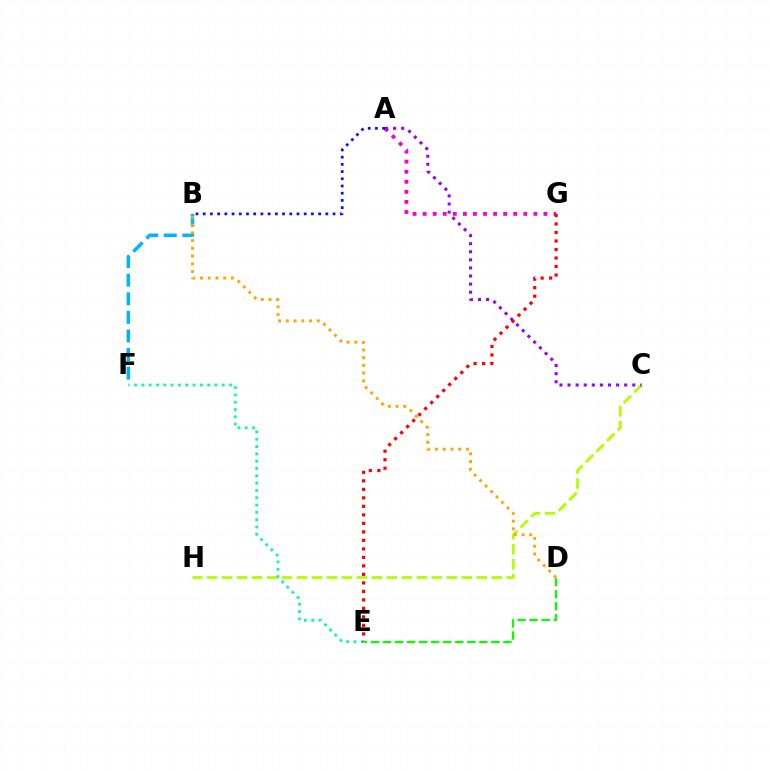{('B', 'F'): [{'color': '#00b5ff', 'line_style': 'dashed', 'thickness': 2.52}], ('A', 'G'): [{'color': '#ff00bd', 'line_style': 'dotted', 'thickness': 2.74}], ('C', 'H'): [{'color': '#b3ff00', 'line_style': 'dashed', 'thickness': 2.03}], ('B', 'D'): [{'color': '#ffa500', 'line_style': 'dotted', 'thickness': 2.1}], ('E', 'F'): [{'color': '#00ff9d', 'line_style': 'dotted', 'thickness': 1.99}], ('E', 'G'): [{'color': '#ff0000', 'line_style': 'dotted', 'thickness': 2.31}], ('D', 'E'): [{'color': '#08ff00', 'line_style': 'dashed', 'thickness': 1.64}], ('A', 'C'): [{'color': '#9b00ff', 'line_style': 'dotted', 'thickness': 2.2}], ('A', 'B'): [{'color': '#0010ff', 'line_style': 'dotted', 'thickness': 1.96}]}